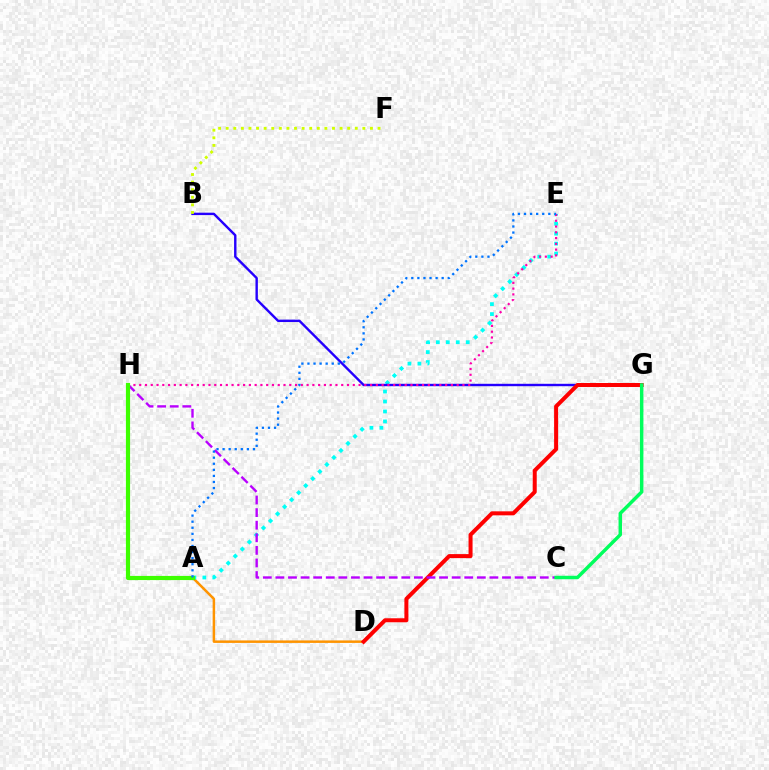{('A', 'D'): [{'color': '#ff9400', 'line_style': 'solid', 'thickness': 1.8}], ('A', 'E'): [{'color': '#00fff6', 'line_style': 'dotted', 'thickness': 2.71}, {'color': '#0074ff', 'line_style': 'dotted', 'thickness': 1.65}], ('B', 'G'): [{'color': '#2500ff', 'line_style': 'solid', 'thickness': 1.73}], ('B', 'F'): [{'color': '#d1ff00', 'line_style': 'dotted', 'thickness': 2.06}], ('D', 'G'): [{'color': '#ff0000', 'line_style': 'solid', 'thickness': 2.89}], ('C', 'H'): [{'color': '#b900ff', 'line_style': 'dashed', 'thickness': 1.71}], ('E', 'H'): [{'color': '#ff00ac', 'line_style': 'dotted', 'thickness': 1.57}], ('A', 'H'): [{'color': '#3dff00', 'line_style': 'solid', 'thickness': 3.0}], ('C', 'G'): [{'color': '#00ff5c', 'line_style': 'solid', 'thickness': 2.49}]}